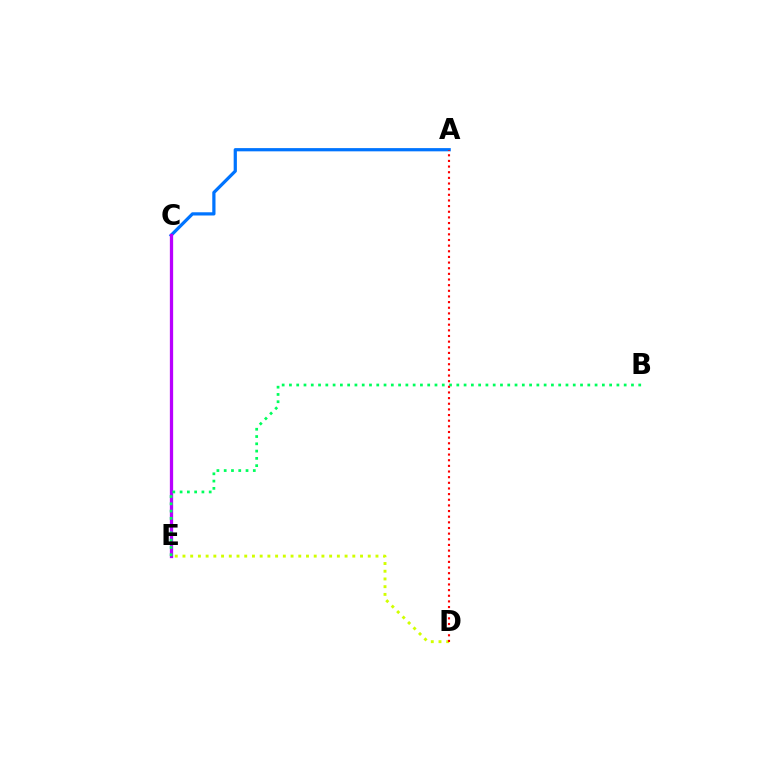{('A', 'C'): [{'color': '#0074ff', 'line_style': 'solid', 'thickness': 2.32}], ('D', 'E'): [{'color': '#d1ff00', 'line_style': 'dotted', 'thickness': 2.1}], ('C', 'E'): [{'color': '#b900ff', 'line_style': 'solid', 'thickness': 2.37}], ('B', 'E'): [{'color': '#00ff5c', 'line_style': 'dotted', 'thickness': 1.98}], ('A', 'D'): [{'color': '#ff0000', 'line_style': 'dotted', 'thickness': 1.53}]}